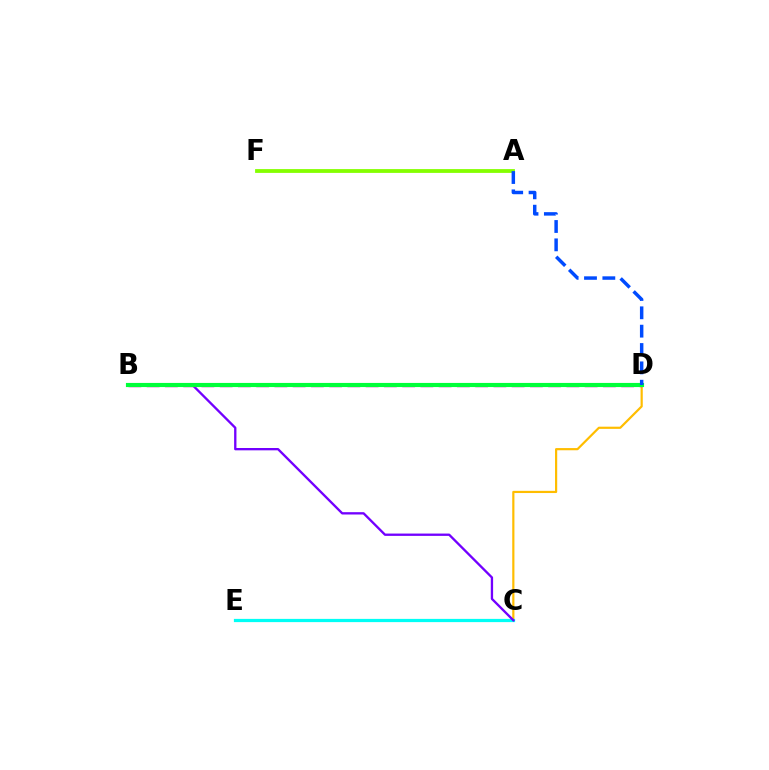{('C', 'D'): [{'color': '#ffbd00', 'line_style': 'solid', 'thickness': 1.58}], ('A', 'F'): [{'color': '#84ff00', 'line_style': 'solid', 'thickness': 2.73}], ('B', 'D'): [{'color': '#ff0000', 'line_style': 'dotted', 'thickness': 2.6}, {'color': '#ff00cf', 'line_style': 'dashed', 'thickness': 2.48}, {'color': '#00ff39', 'line_style': 'solid', 'thickness': 2.98}], ('C', 'E'): [{'color': '#00fff6', 'line_style': 'solid', 'thickness': 2.32}], ('B', 'C'): [{'color': '#7200ff', 'line_style': 'solid', 'thickness': 1.67}], ('A', 'D'): [{'color': '#004bff', 'line_style': 'dashed', 'thickness': 2.49}]}